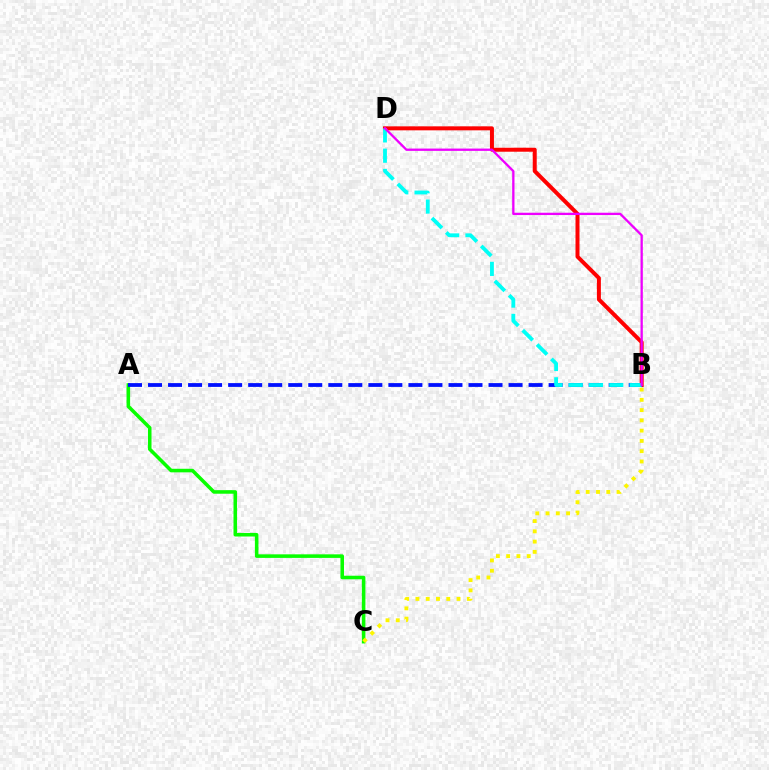{('A', 'C'): [{'color': '#08ff00', 'line_style': 'solid', 'thickness': 2.56}], ('B', 'C'): [{'color': '#fcf500', 'line_style': 'dotted', 'thickness': 2.79}], ('B', 'D'): [{'color': '#ff0000', 'line_style': 'solid', 'thickness': 2.87}, {'color': '#00fff6', 'line_style': 'dashed', 'thickness': 2.76}, {'color': '#ee00ff', 'line_style': 'solid', 'thickness': 1.66}], ('A', 'B'): [{'color': '#0010ff', 'line_style': 'dashed', 'thickness': 2.72}]}